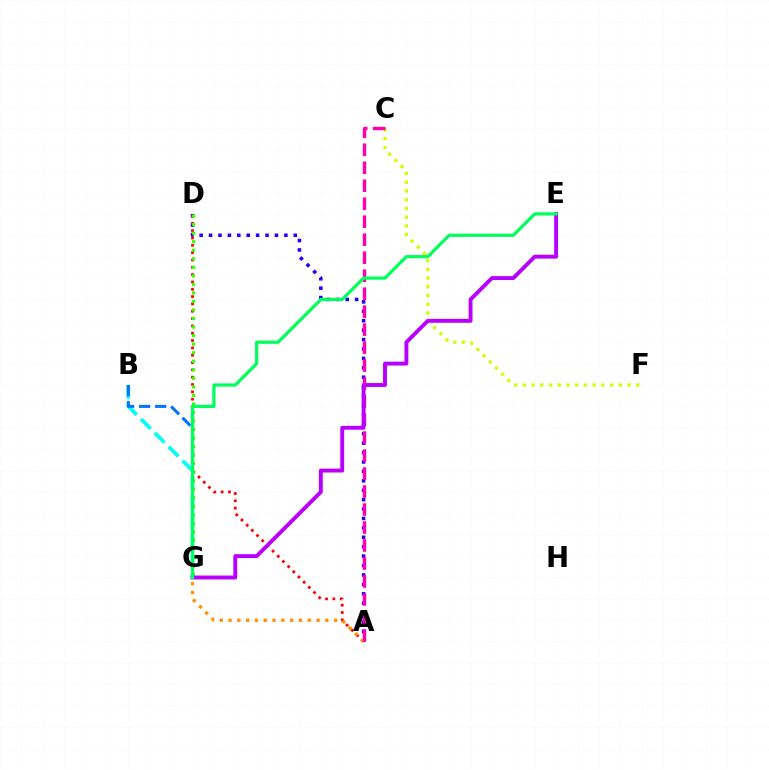{('A', 'D'): [{'color': '#2500ff', 'line_style': 'dotted', 'thickness': 2.56}, {'color': '#ff0000', 'line_style': 'dotted', 'thickness': 1.99}], ('C', 'F'): [{'color': '#d1ff00', 'line_style': 'dotted', 'thickness': 2.37}], ('B', 'G'): [{'color': '#00fff6', 'line_style': 'dashed', 'thickness': 2.67}, {'color': '#0074ff', 'line_style': 'dashed', 'thickness': 2.18}], ('A', 'G'): [{'color': '#ff9400', 'line_style': 'dotted', 'thickness': 2.39}], ('D', 'G'): [{'color': '#3dff00', 'line_style': 'dotted', 'thickness': 2.32}], ('A', 'C'): [{'color': '#ff00ac', 'line_style': 'dashed', 'thickness': 2.44}], ('E', 'G'): [{'color': '#b900ff', 'line_style': 'solid', 'thickness': 2.81}, {'color': '#00ff5c', 'line_style': 'solid', 'thickness': 2.32}]}